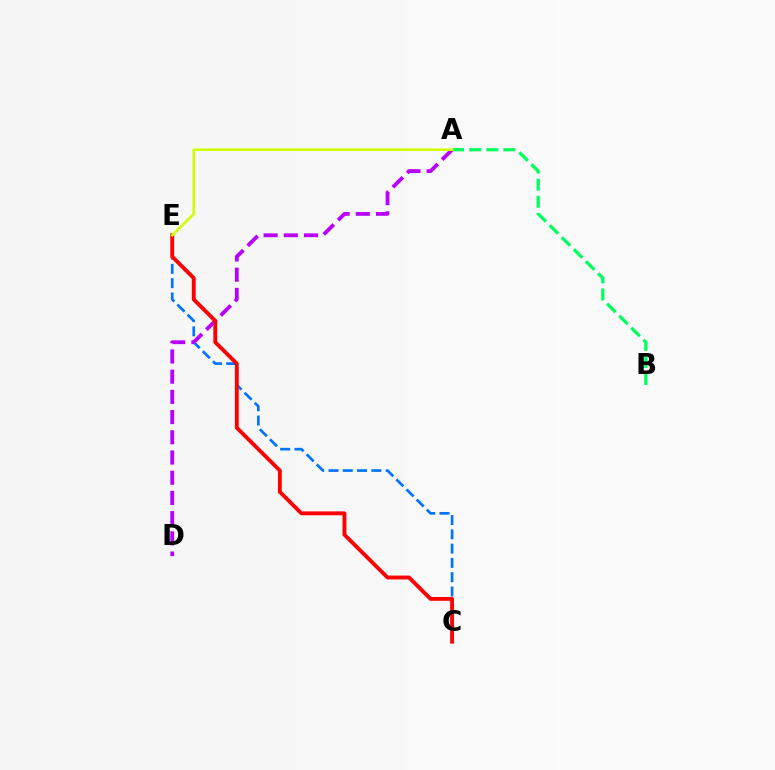{('A', 'B'): [{'color': '#00ff5c', 'line_style': 'dashed', 'thickness': 2.32}], ('C', 'E'): [{'color': '#0074ff', 'line_style': 'dashed', 'thickness': 1.94}, {'color': '#ff0000', 'line_style': 'solid', 'thickness': 2.78}], ('A', 'D'): [{'color': '#b900ff', 'line_style': 'dashed', 'thickness': 2.75}], ('A', 'E'): [{'color': '#d1ff00', 'line_style': 'solid', 'thickness': 1.87}]}